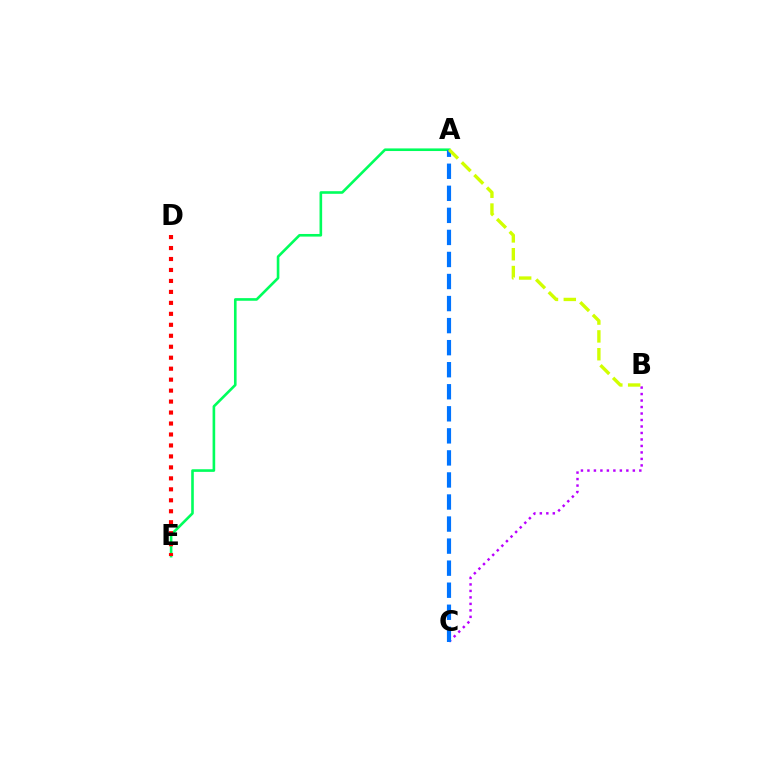{('A', 'E'): [{'color': '#00ff5c', 'line_style': 'solid', 'thickness': 1.89}], ('B', 'C'): [{'color': '#b900ff', 'line_style': 'dotted', 'thickness': 1.76}], ('D', 'E'): [{'color': '#ff0000', 'line_style': 'dotted', 'thickness': 2.98}], ('A', 'C'): [{'color': '#0074ff', 'line_style': 'dashed', 'thickness': 3.0}], ('A', 'B'): [{'color': '#d1ff00', 'line_style': 'dashed', 'thickness': 2.42}]}